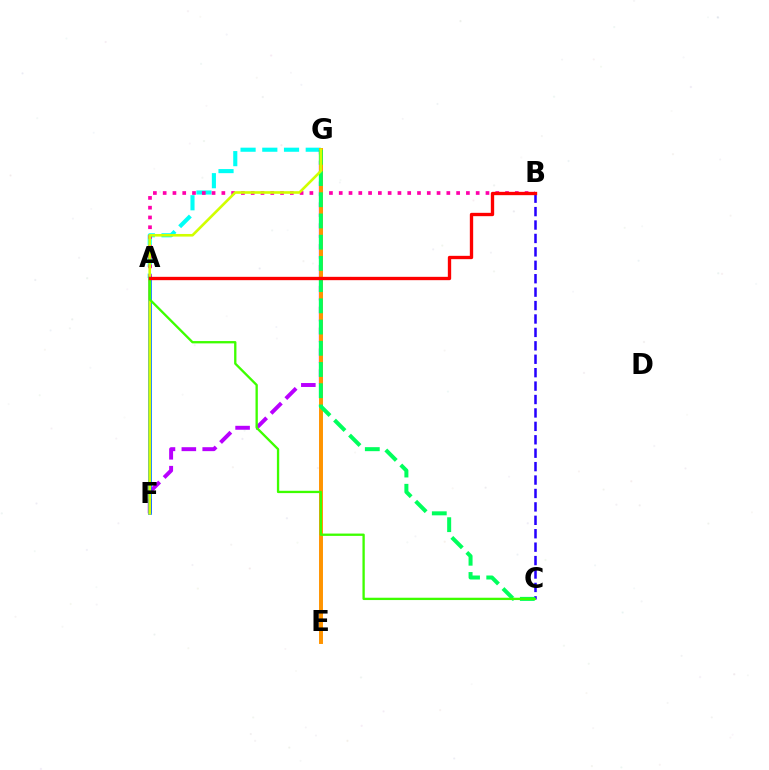{('A', 'G'): [{'color': '#00fff6', 'line_style': 'dashed', 'thickness': 2.95}], ('F', 'G'): [{'color': '#b900ff', 'line_style': 'dashed', 'thickness': 2.83}, {'color': '#d1ff00', 'line_style': 'solid', 'thickness': 1.88}], ('A', 'B'): [{'color': '#ff00ac', 'line_style': 'dotted', 'thickness': 2.66}, {'color': '#ff0000', 'line_style': 'solid', 'thickness': 2.4}], ('E', 'G'): [{'color': '#ff9400', 'line_style': 'solid', 'thickness': 2.84}], ('B', 'C'): [{'color': '#2500ff', 'line_style': 'dashed', 'thickness': 1.82}], ('A', 'F'): [{'color': '#0074ff', 'line_style': 'solid', 'thickness': 2.65}], ('C', 'G'): [{'color': '#00ff5c', 'line_style': 'dashed', 'thickness': 2.88}], ('A', 'C'): [{'color': '#3dff00', 'line_style': 'solid', 'thickness': 1.67}]}